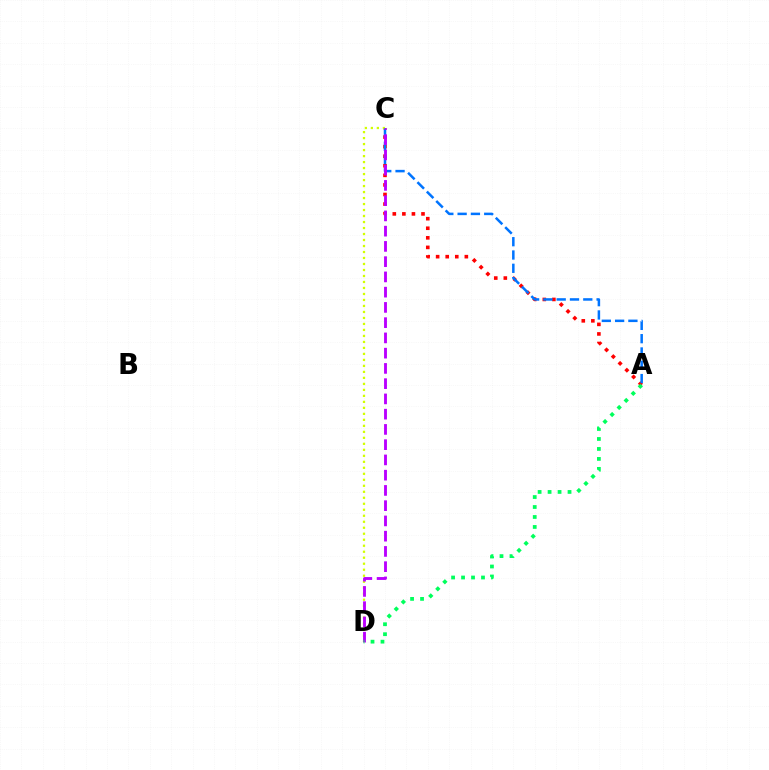{('A', 'C'): [{'color': '#ff0000', 'line_style': 'dotted', 'thickness': 2.6}, {'color': '#0074ff', 'line_style': 'dashed', 'thickness': 1.81}], ('C', 'D'): [{'color': '#d1ff00', 'line_style': 'dotted', 'thickness': 1.63}, {'color': '#b900ff', 'line_style': 'dashed', 'thickness': 2.07}], ('A', 'D'): [{'color': '#00ff5c', 'line_style': 'dotted', 'thickness': 2.71}]}